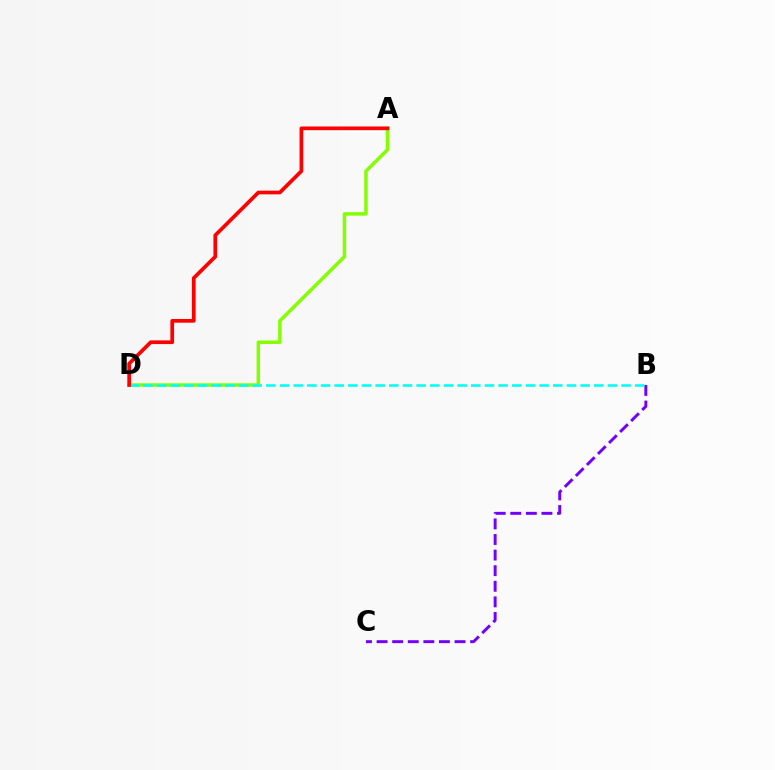{('A', 'D'): [{'color': '#84ff00', 'line_style': 'solid', 'thickness': 2.51}, {'color': '#ff0000', 'line_style': 'solid', 'thickness': 2.67}], ('B', 'C'): [{'color': '#7200ff', 'line_style': 'dashed', 'thickness': 2.12}], ('B', 'D'): [{'color': '#00fff6', 'line_style': 'dashed', 'thickness': 1.86}]}